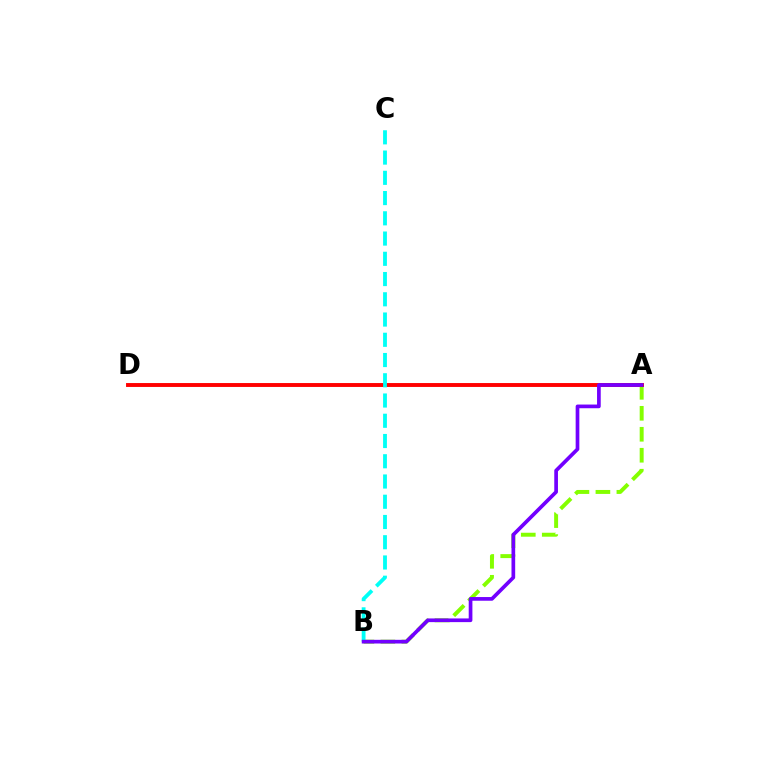{('A', 'B'): [{'color': '#84ff00', 'line_style': 'dashed', 'thickness': 2.85}, {'color': '#7200ff', 'line_style': 'solid', 'thickness': 2.66}], ('A', 'D'): [{'color': '#ff0000', 'line_style': 'solid', 'thickness': 2.81}], ('B', 'C'): [{'color': '#00fff6', 'line_style': 'dashed', 'thickness': 2.75}]}